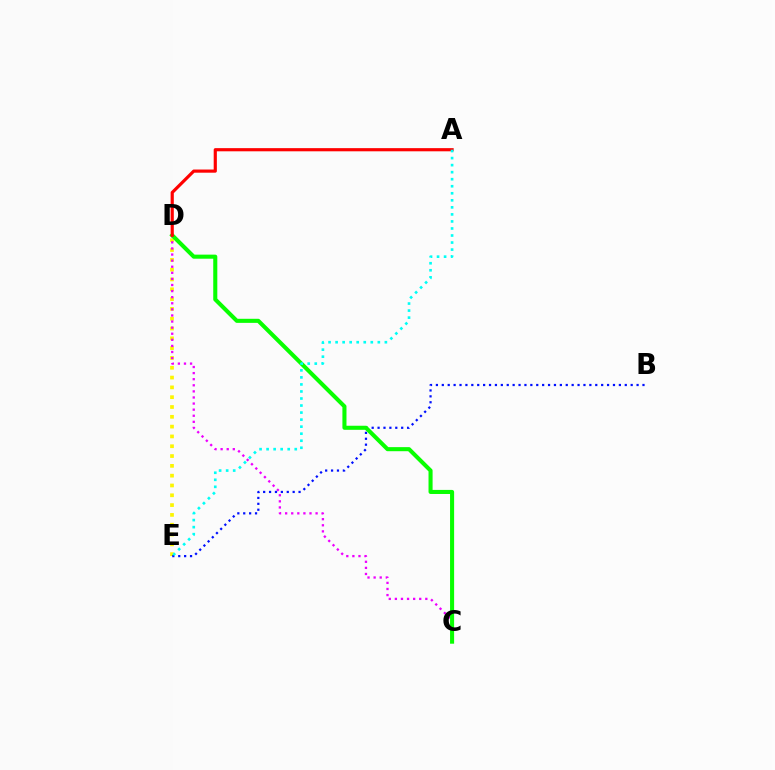{('D', 'E'): [{'color': '#fcf500', 'line_style': 'dotted', 'thickness': 2.67}], ('C', 'D'): [{'color': '#ee00ff', 'line_style': 'dotted', 'thickness': 1.65}, {'color': '#08ff00', 'line_style': 'solid', 'thickness': 2.93}], ('B', 'E'): [{'color': '#0010ff', 'line_style': 'dotted', 'thickness': 1.6}], ('A', 'D'): [{'color': '#ff0000', 'line_style': 'solid', 'thickness': 2.28}], ('A', 'E'): [{'color': '#00fff6', 'line_style': 'dotted', 'thickness': 1.91}]}